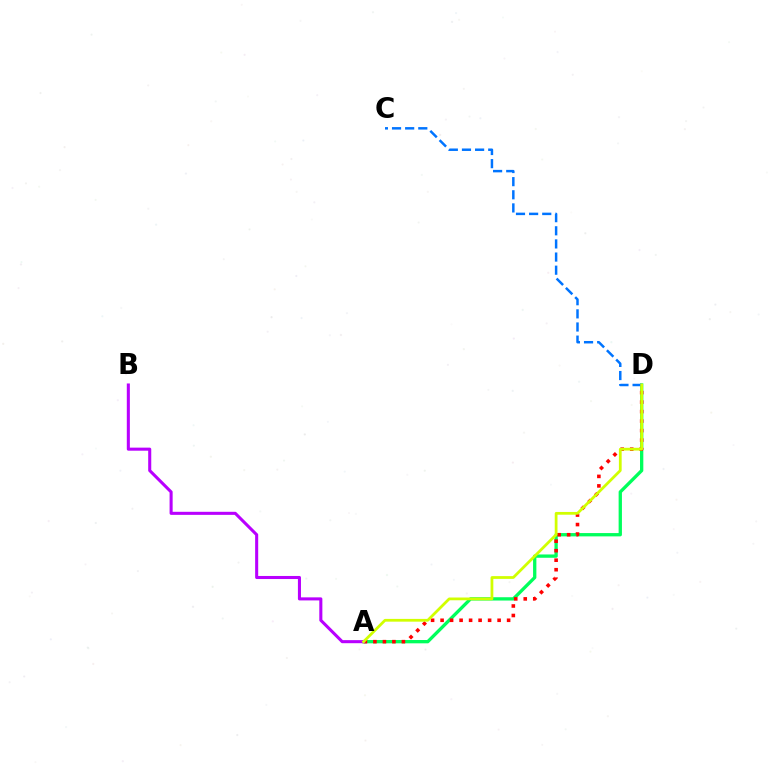{('A', 'D'): [{'color': '#00ff5c', 'line_style': 'solid', 'thickness': 2.38}, {'color': '#ff0000', 'line_style': 'dotted', 'thickness': 2.58}, {'color': '#d1ff00', 'line_style': 'solid', 'thickness': 1.99}], ('A', 'B'): [{'color': '#b900ff', 'line_style': 'solid', 'thickness': 2.2}], ('C', 'D'): [{'color': '#0074ff', 'line_style': 'dashed', 'thickness': 1.78}]}